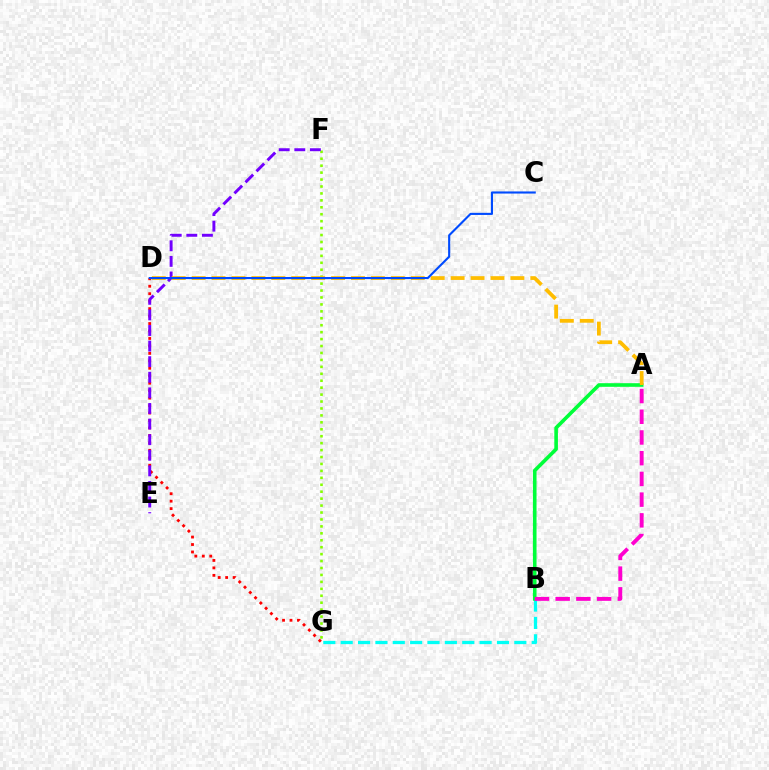{('F', 'G'): [{'color': '#84ff00', 'line_style': 'dotted', 'thickness': 1.88}], ('D', 'G'): [{'color': '#ff0000', 'line_style': 'dotted', 'thickness': 2.03}], ('B', 'G'): [{'color': '#00fff6', 'line_style': 'dashed', 'thickness': 2.36}], ('A', 'B'): [{'color': '#00ff39', 'line_style': 'solid', 'thickness': 2.61}, {'color': '#ff00cf', 'line_style': 'dashed', 'thickness': 2.81}], ('E', 'F'): [{'color': '#7200ff', 'line_style': 'dashed', 'thickness': 2.12}], ('A', 'D'): [{'color': '#ffbd00', 'line_style': 'dashed', 'thickness': 2.71}], ('C', 'D'): [{'color': '#004bff', 'line_style': 'solid', 'thickness': 1.52}]}